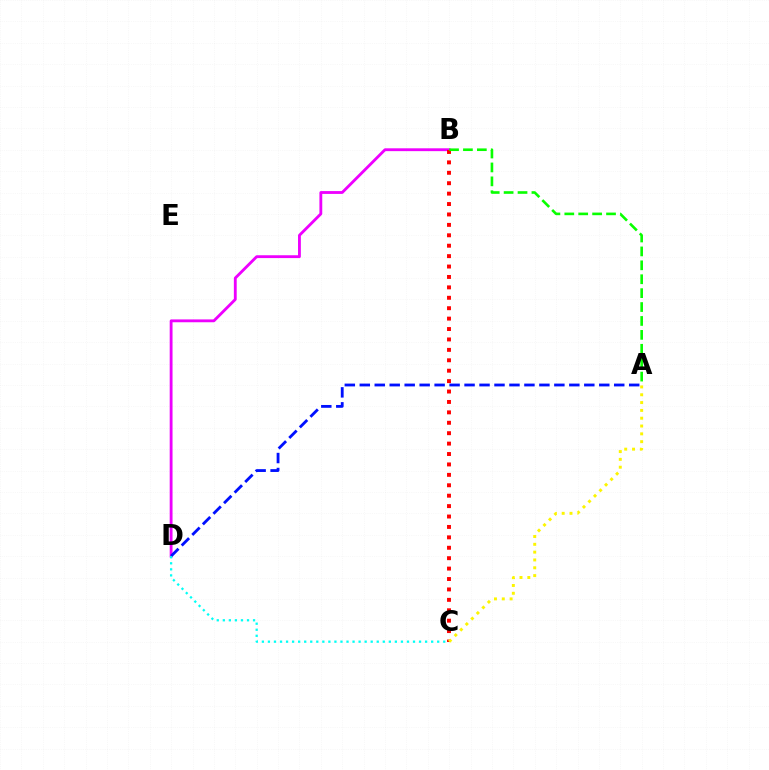{('B', 'D'): [{'color': '#ee00ff', 'line_style': 'solid', 'thickness': 2.04}], ('A', 'D'): [{'color': '#0010ff', 'line_style': 'dashed', 'thickness': 2.03}], ('B', 'C'): [{'color': '#ff0000', 'line_style': 'dotted', 'thickness': 2.83}], ('A', 'B'): [{'color': '#08ff00', 'line_style': 'dashed', 'thickness': 1.89}], ('C', 'D'): [{'color': '#00fff6', 'line_style': 'dotted', 'thickness': 1.64}], ('A', 'C'): [{'color': '#fcf500', 'line_style': 'dotted', 'thickness': 2.12}]}